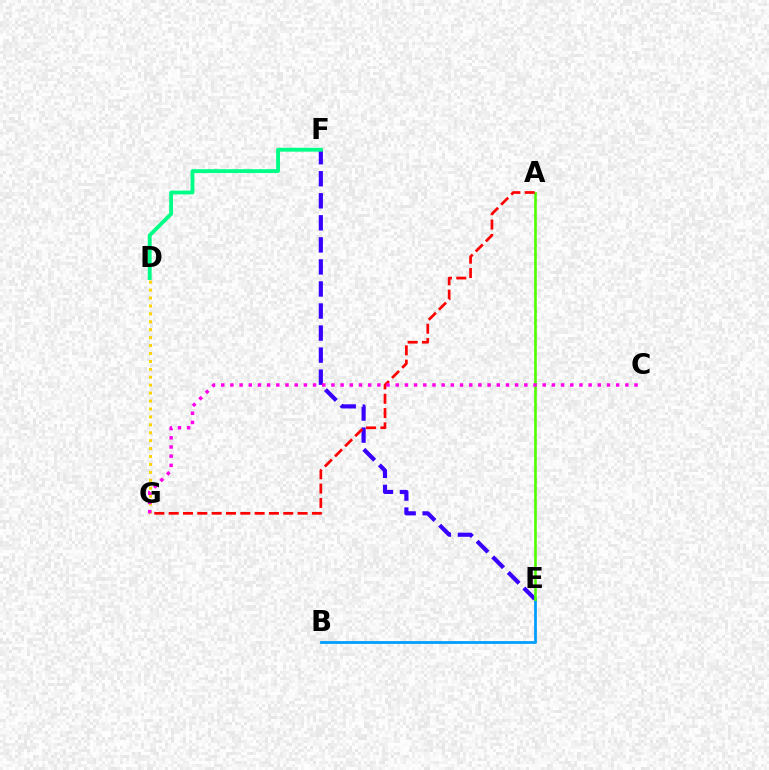{('E', 'F'): [{'color': '#3700ff', 'line_style': 'dashed', 'thickness': 3.0}], ('B', 'E'): [{'color': '#009eff', 'line_style': 'solid', 'thickness': 1.99}], ('A', 'E'): [{'color': '#4fff00', 'line_style': 'solid', 'thickness': 1.88}], ('A', 'G'): [{'color': '#ff0000', 'line_style': 'dashed', 'thickness': 1.95}], ('D', 'F'): [{'color': '#00ff86', 'line_style': 'solid', 'thickness': 2.77}], ('D', 'G'): [{'color': '#ffd500', 'line_style': 'dotted', 'thickness': 2.15}], ('C', 'G'): [{'color': '#ff00ed', 'line_style': 'dotted', 'thickness': 2.5}]}